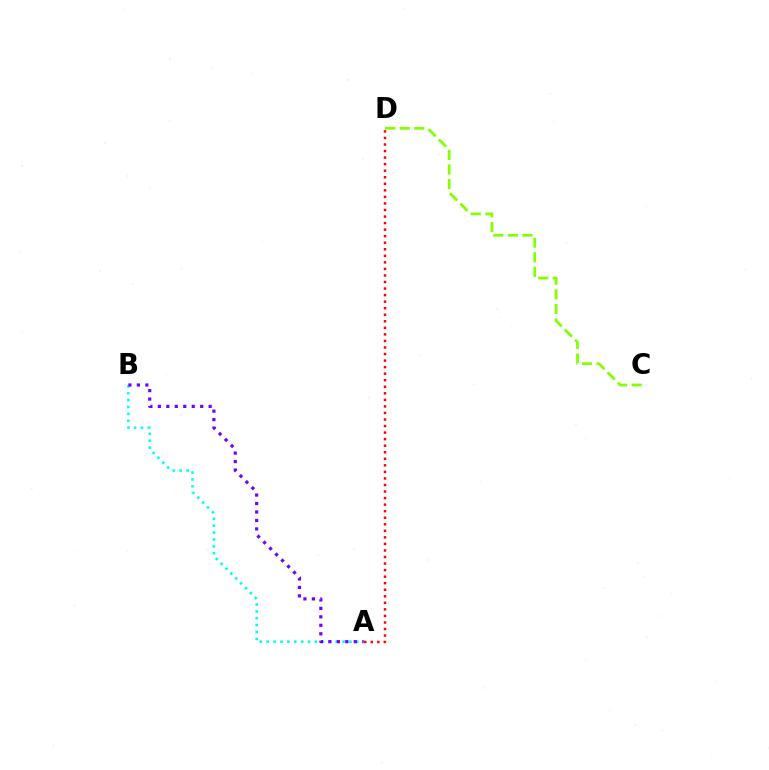{('A', 'B'): [{'color': '#00fff6', 'line_style': 'dotted', 'thickness': 1.87}, {'color': '#7200ff', 'line_style': 'dotted', 'thickness': 2.3}], ('C', 'D'): [{'color': '#84ff00', 'line_style': 'dashed', 'thickness': 1.99}], ('A', 'D'): [{'color': '#ff0000', 'line_style': 'dotted', 'thickness': 1.78}]}